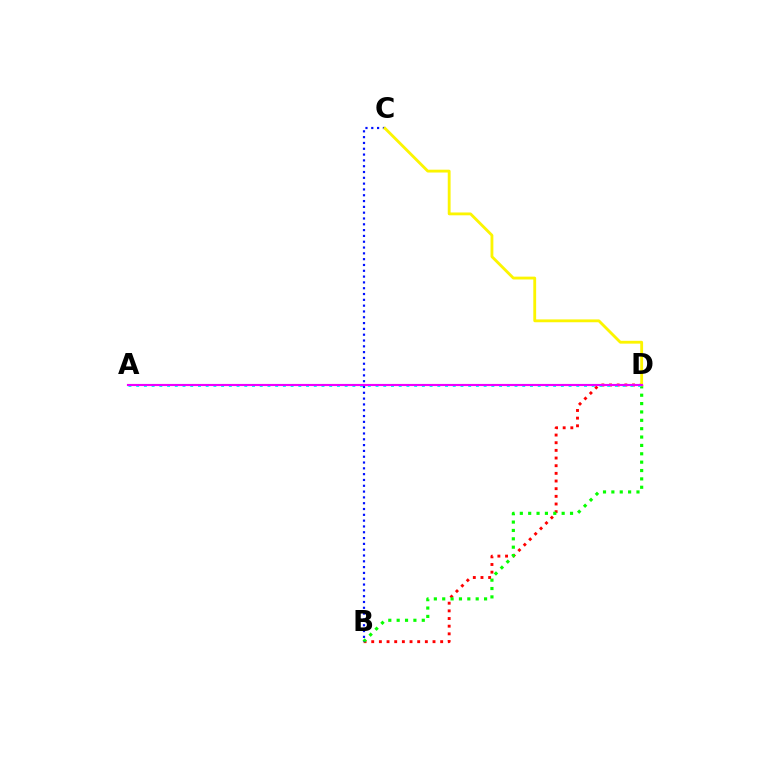{('B', 'D'): [{'color': '#ff0000', 'line_style': 'dotted', 'thickness': 2.08}, {'color': '#08ff00', 'line_style': 'dotted', 'thickness': 2.27}], ('B', 'C'): [{'color': '#0010ff', 'line_style': 'dotted', 'thickness': 1.58}], ('C', 'D'): [{'color': '#fcf500', 'line_style': 'solid', 'thickness': 2.04}], ('A', 'D'): [{'color': '#00fff6', 'line_style': 'dotted', 'thickness': 2.1}, {'color': '#ee00ff', 'line_style': 'solid', 'thickness': 1.54}]}